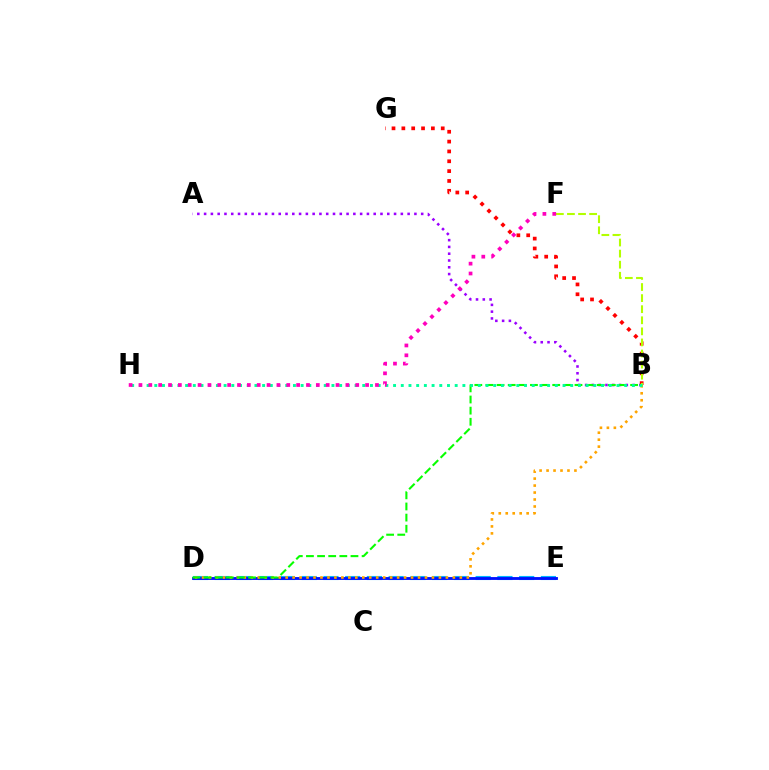{('D', 'E'): [{'color': '#00b5ff', 'line_style': 'dashed', 'thickness': 2.95}, {'color': '#0010ff', 'line_style': 'solid', 'thickness': 2.05}], ('A', 'B'): [{'color': '#9b00ff', 'line_style': 'dotted', 'thickness': 1.84}], ('B', 'D'): [{'color': '#ffa500', 'line_style': 'dotted', 'thickness': 1.89}, {'color': '#08ff00', 'line_style': 'dashed', 'thickness': 1.51}], ('B', 'G'): [{'color': '#ff0000', 'line_style': 'dotted', 'thickness': 2.67}], ('B', 'F'): [{'color': '#b3ff00', 'line_style': 'dashed', 'thickness': 1.51}], ('B', 'H'): [{'color': '#00ff9d', 'line_style': 'dotted', 'thickness': 2.09}], ('F', 'H'): [{'color': '#ff00bd', 'line_style': 'dotted', 'thickness': 2.68}]}